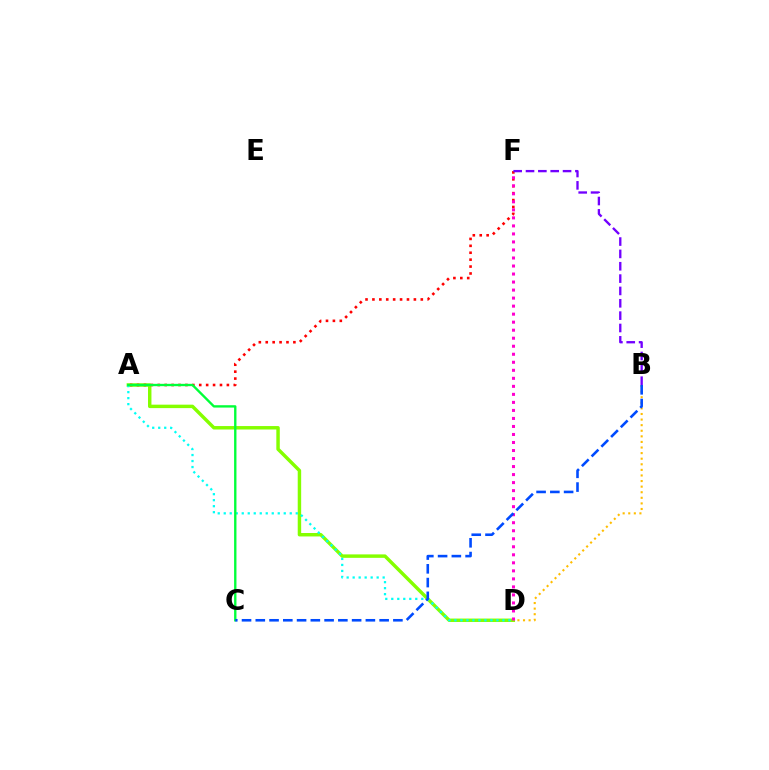{('A', 'D'): [{'color': '#84ff00', 'line_style': 'solid', 'thickness': 2.48}, {'color': '#00fff6', 'line_style': 'dotted', 'thickness': 1.63}], ('A', 'F'): [{'color': '#ff0000', 'line_style': 'dotted', 'thickness': 1.88}], ('B', 'D'): [{'color': '#ffbd00', 'line_style': 'dotted', 'thickness': 1.52}], ('A', 'C'): [{'color': '#00ff39', 'line_style': 'solid', 'thickness': 1.7}], ('B', 'F'): [{'color': '#7200ff', 'line_style': 'dashed', 'thickness': 1.68}], ('D', 'F'): [{'color': '#ff00cf', 'line_style': 'dotted', 'thickness': 2.18}], ('B', 'C'): [{'color': '#004bff', 'line_style': 'dashed', 'thickness': 1.87}]}